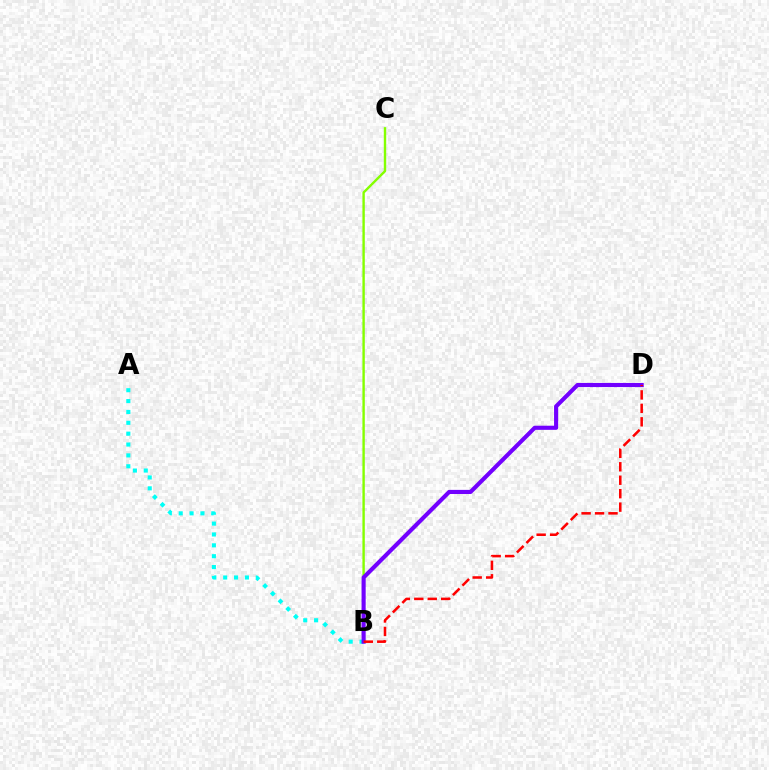{('B', 'C'): [{'color': '#84ff00', 'line_style': 'solid', 'thickness': 1.73}], ('A', 'B'): [{'color': '#00fff6', 'line_style': 'dotted', 'thickness': 2.95}], ('B', 'D'): [{'color': '#7200ff', 'line_style': 'solid', 'thickness': 2.97}, {'color': '#ff0000', 'line_style': 'dashed', 'thickness': 1.83}]}